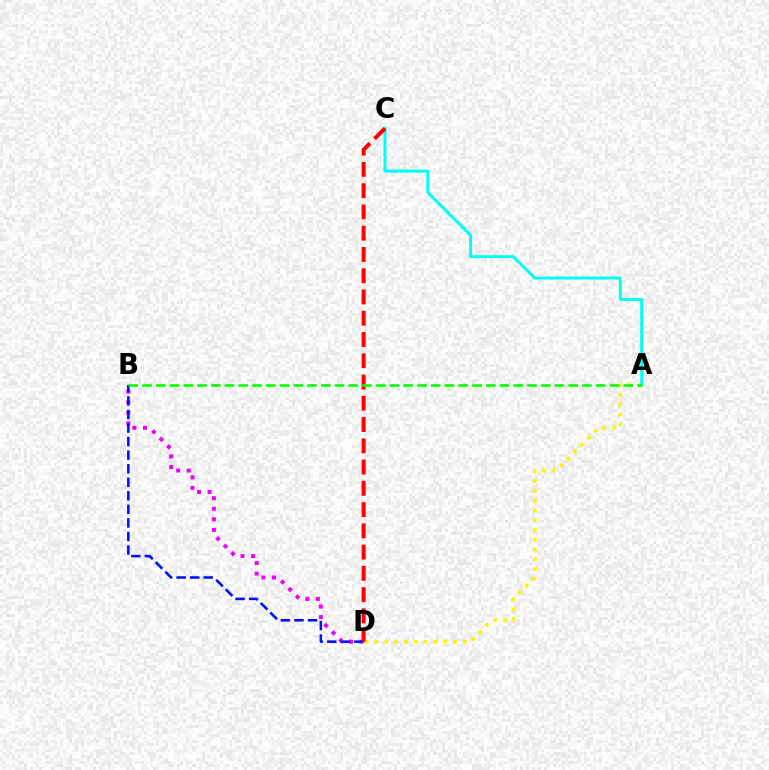{('A', 'D'): [{'color': '#fcf500', 'line_style': 'dotted', 'thickness': 2.66}], ('A', 'C'): [{'color': '#00fff6', 'line_style': 'solid', 'thickness': 2.13}], ('B', 'D'): [{'color': '#ee00ff', 'line_style': 'dotted', 'thickness': 2.87}, {'color': '#0010ff', 'line_style': 'dashed', 'thickness': 1.84}], ('C', 'D'): [{'color': '#ff0000', 'line_style': 'dashed', 'thickness': 2.89}], ('A', 'B'): [{'color': '#08ff00', 'line_style': 'dashed', 'thickness': 1.87}]}